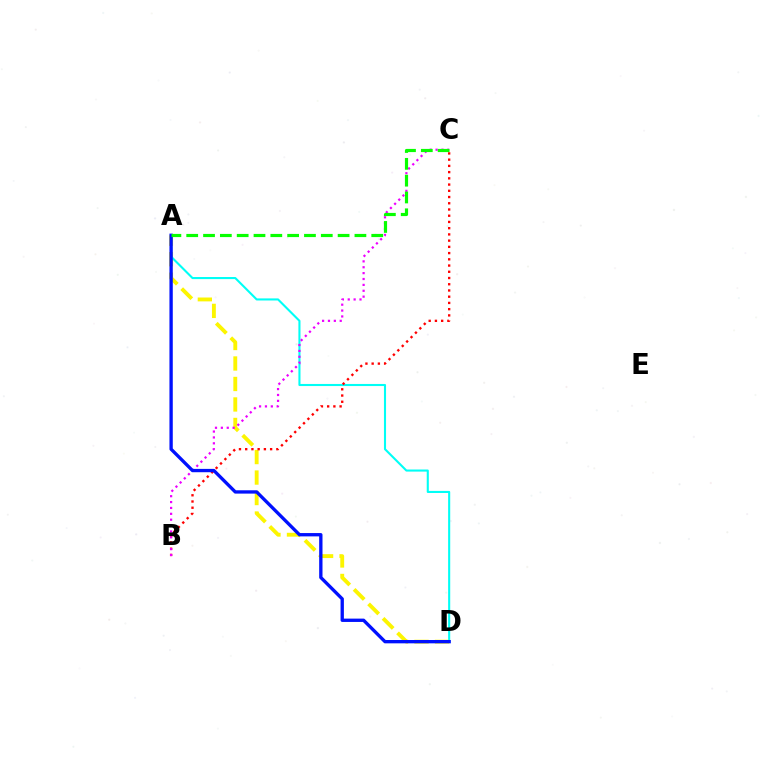{('A', 'D'): [{'color': '#fcf500', 'line_style': 'dashed', 'thickness': 2.78}, {'color': '#00fff6', 'line_style': 'solid', 'thickness': 1.51}, {'color': '#0010ff', 'line_style': 'solid', 'thickness': 2.4}], ('B', 'C'): [{'color': '#ff0000', 'line_style': 'dotted', 'thickness': 1.69}, {'color': '#ee00ff', 'line_style': 'dotted', 'thickness': 1.6}], ('A', 'C'): [{'color': '#08ff00', 'line_style': 'dashed', 'thickness': 2.29}]}